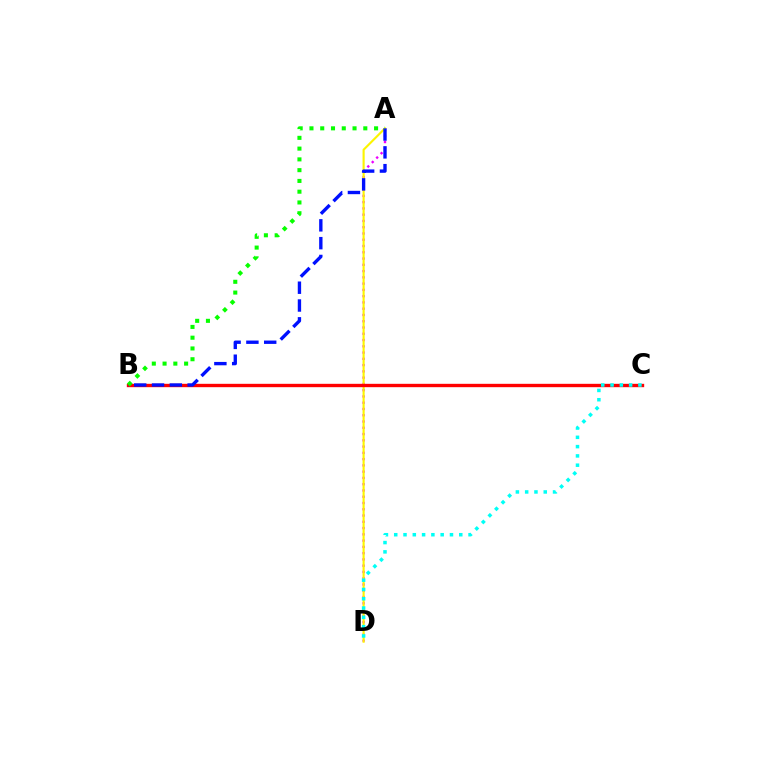{('A', 'D'): [{'color': '#ee00ff', 'line_style': 'dotted', 'thickness': 1.7}, {'color': '#fcf500', 'line_style': 'solid', 'thickness': 1.54}], ('B', 'C'): [{'color': '#ff0000', 'line_style': 'solid', 'thickness': 2.43}], ('C', 'D'): [{'color': '#00fff6', 'line_style': 'dotted', 'thickness': 2.52}], ('A', 'B'): [{'color': '#0010ff', 'line_style': 'dashed', 'thickness': 2.42}, {'color': '#08ff00', 'line_style': 'dotted', 'thickness': 2.93}]}